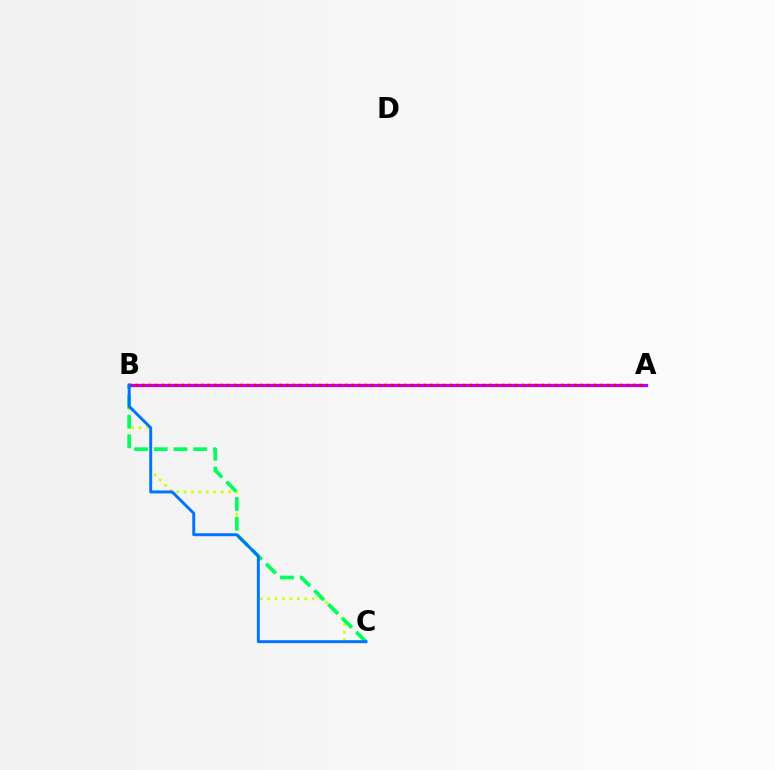{('B', 'C'): [{'color': '#d1ff00', 'line_style': 'dotted', 'thickness': 2.02}, {'color': '#00ff5c', 'line_style': 'dashed', 'thickness': 2.68}, {'color': '#0074ff', 'line_style': 'solid', 'thickness': 2.12}], ('A', 'B'): [{'color': '#b900ff', 'line_style': 'solid', 'thickness': 2.36}, {'color': '#ff0000', 'line_style': 'dotted', 'thickness': 1.78}]}